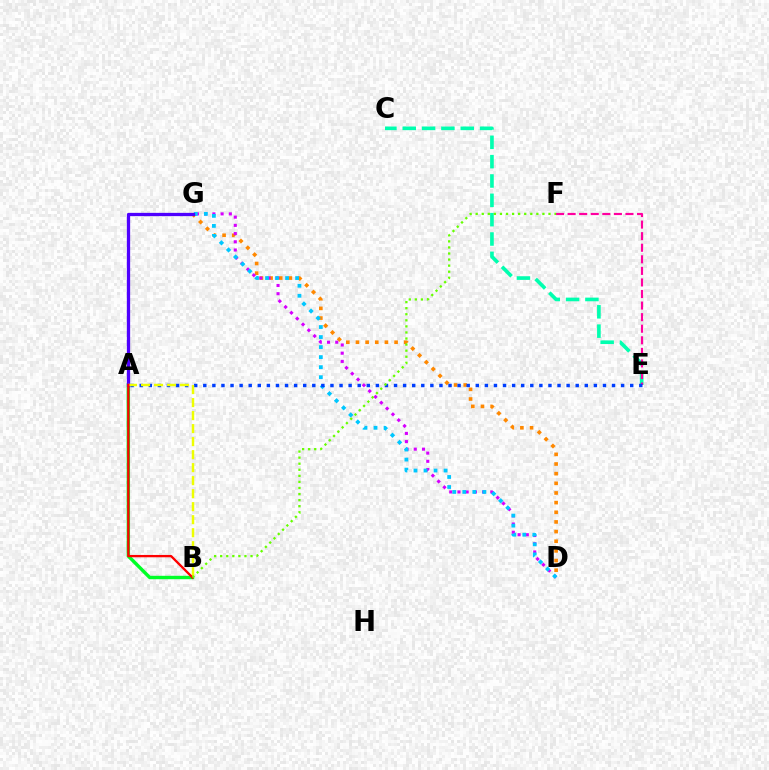{('D', 'G'): [{'color': '#ff8800', 'line_style': 'dotted', 'thickness': 2.62}, {'color': '#d600ff', 'line_style': 'dotted', 'thickness': 2.23}, {'color': '#00c7ff', 'line_style': 'dotted', 'thickness': 2.72}], ('A', 'B'): [{'color': '#00ff27', 'line_style': 'solid', 'thickness': 2.45}, {'color': '#eeff00', 'line_style': 'dashed', 'thickness': 1.77}, {'color': '#ff0000', 'line_style': 'solid', 'thickness': 1.67}], ('C', 'E'): [{'color': '#00ffaf', 'line_style': 'dashed', 'thickness': 2.63}], ('E', 'F'): [{'color': '#ff00a0', 'line_style': 'dashed', 'thickness': 1.57}], ('A', 'G'): [{'color': '#4f00ff', 'line_style': 'solid', 'thickness': 2.36}], ('A', 'E'): [{'color': '#003fff', 'line_style': 'dotted', 'thickness': 2.47}], ('B', 'F'): [{'color': '#66ff00', 'line_style': 'dotted', 'thickness': 1.65}]}